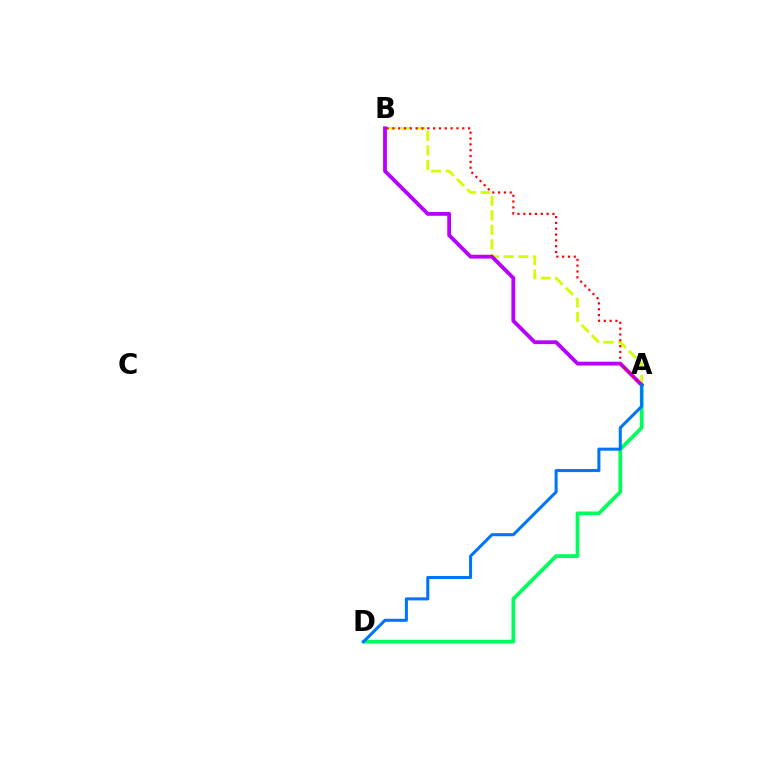{('A', 'B'): [{'color': '#d1ff00', 'line_style': 'dashed', 'thickness': 1.98}, {'color': '#b900ff', 'line_style': 'solid', 'thickness': 2.75}, {'color': '#ff0000', 'line_style': 'dotted', 'thickness': 1.58}], ('A', 'D'): [{'color': '#00ff5c', 'line_style': 'solid', 'thickness': 2.68}, {'color': '#0074ff', 'line_style': 'solid', 'thickness': 2.19}]}